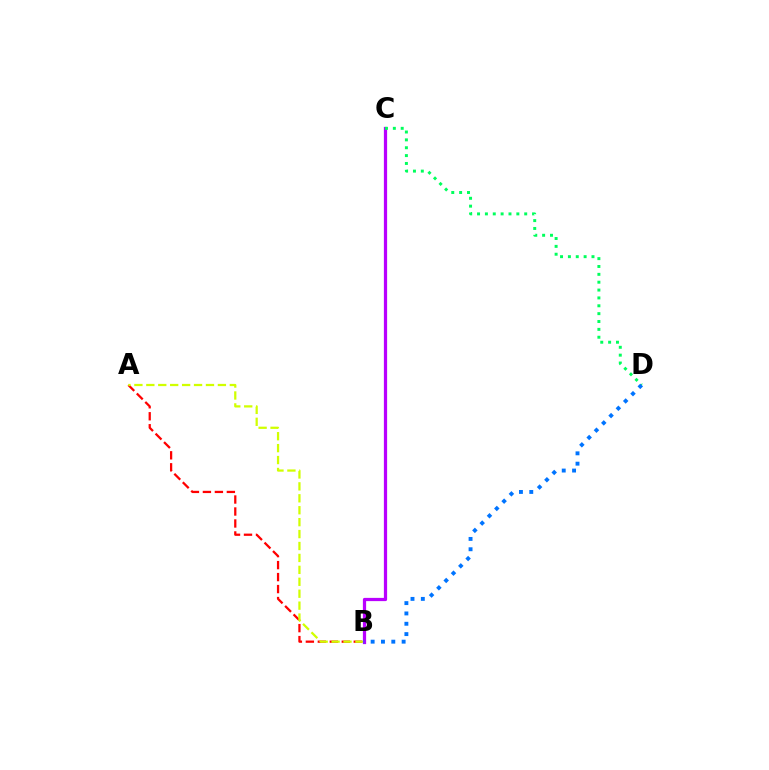{('A', 'B'): [{'color': '#ff0000', 'line_style': 'dashed', 'thickness': 1.63}, {'color': '#d1ff00', 'line_style': 'dashed', 'thickness': 1.62}], ('B', 'C'): [{'color': '#b900ff', 'line_style': 'solid', 'thickness': 2.33}], ('C', 'D'): [{'color': '#00ff5c', 'line_style': 'dotted', 'thickness': 2.14}], ('B', 'D'): [{'color': '#0074ff', 'line_style': 'dotted', 'thickness': 2.81}]}